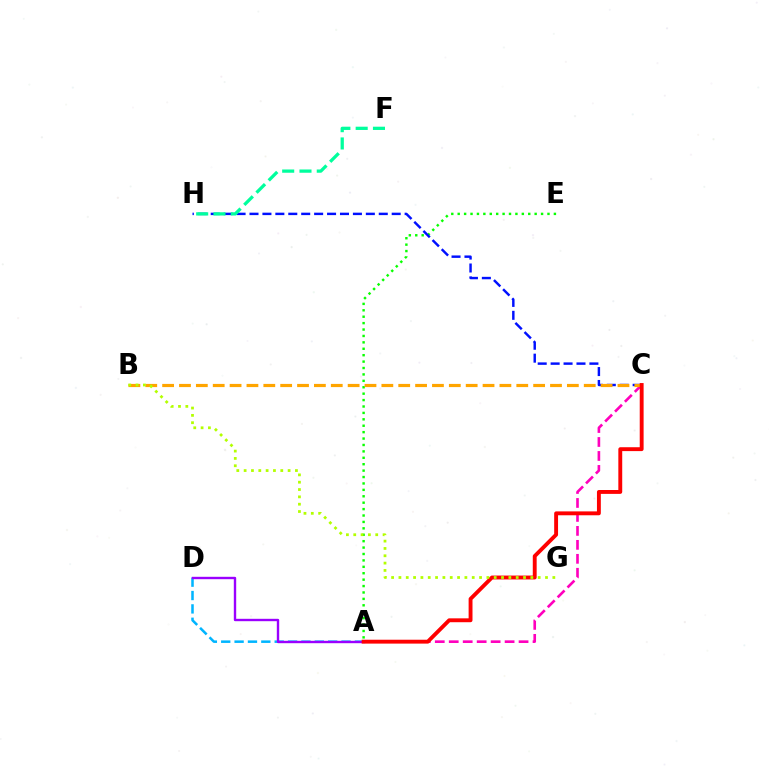{('A', 'E'): [{'color': '#08ff00', 'line_style': 'dotted', 'thickness': 1.74}], ('A', 'C'): [{'color': '#ff00bd', 'line_style': 'dashed', 'thickness': 1.9}, {'color': '#ff0000', 'line_style': 'solid', 'thickness': 2.79}], ('A', 'D'): [{'color': '#00b5ff', 'line_style': 'dashed', 'thickness': 1.82}, {'color': '#9b00ff', 'line_style': 'solid', 'thickness': 1.72}], ('C', 'H'): [{'color': '#0010ff', 'line_style': 'dashed', 'thickness': 1.76}], ('B', 'C'): [{'color': '#ffa500', 'line_style': 'dashed', 'thickness': 2.29}], ('B', 'G'): [{'color': '#b3ff00', 'line_style': 'dotted', 'thickness': 1.99}], ('F', 'H'): [{'color': '#00ff9d', 'line_style': 'dashed', 'thickness': 2.35}]}